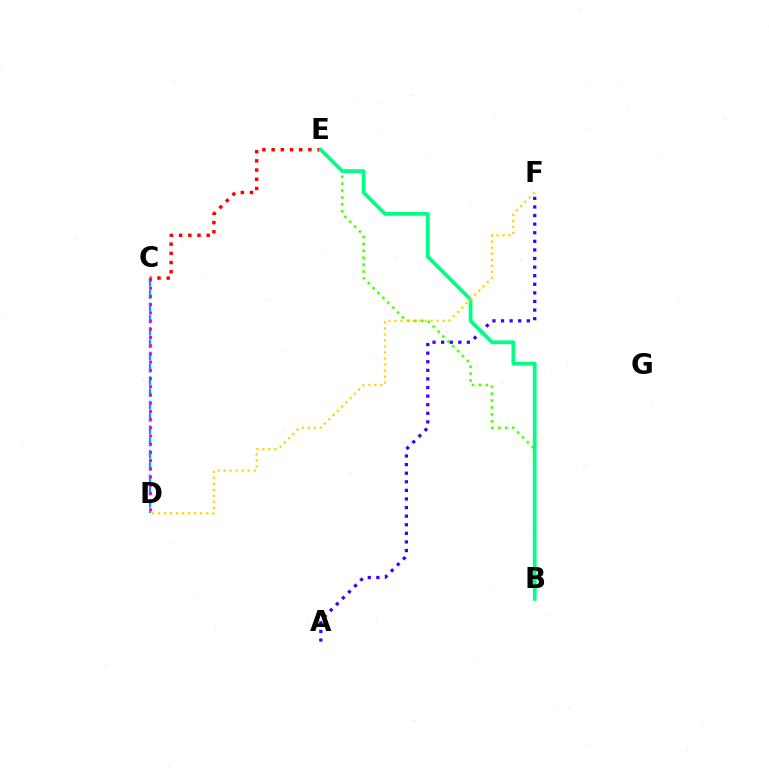{('A', 'F'): [{'color': '#3700ff', 'line_style': 'dotted', 'thickness': 2.33}], ('C', 'D'): [{'color': '#009eff', 'line_style': 'dashed', 'thickness': 1.67}, {'color': '#ff00ed', 'line_style': 'dotted', 'thickness': 2.23}], ('C', 'E'): [{'color': '#ff0000', 'line_style': 'dotted', 'thickness': 2.5}], ('B', 'E'): [{'color': '#4fff00', 'line_style': 'dotted', 'thickness': 1.88}, {'color': '#00ff86', 'line_style': 'solid', 'thickness': 2.69}], ('D', 'F'): [{'color': '#ffd500', 'line_style': 'dotted', 'thickness': 1.64}]}